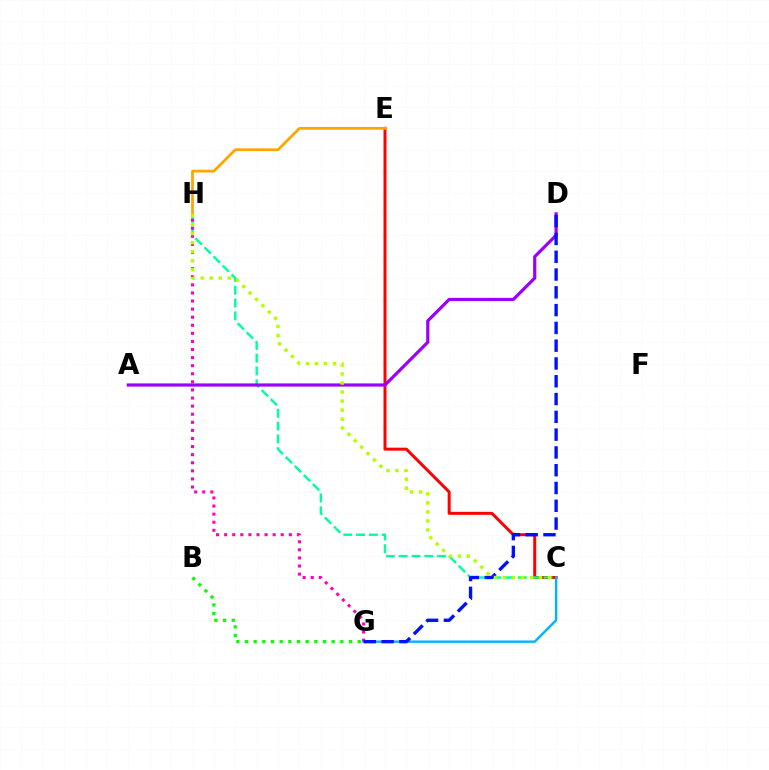{('C', 'E'): [{'color': '#ff0000', 'line_style': 'solid', 'thickness': 2.15}], ('B', 'G'): [{'color': '#08ff00', 'line_style': 'dotted', 'thickness': 2.35}], ('C', 'H'): [{'color': '#00ff9d', 'line_style': 'dashed', 'thickness': 1.74}, {'color': '#b3ff00', 'line_style': 'dotted', 'thickness': 2.45}], ('C', 'G'): [{'color': '#00b5ff', 'line_style': 'solid', 'thickness': 1.73}], ('A', 'D'): [{'color': '#9b00ff', 'line_style': 'solid', 'thickness': 2.29}], ('G', 'H'): [{'color': '#ff00bd', 'line_style': 'dotted', 'thickness': 2.2}], ('E', 'H'): [{'color': '#ffa500', 'line_style': 'solid', 'thickness': 1.99}], ('D', 'G'): [{'color': '#0010ff', 'line_style': 'dashed', 'thickness': 2.42}]}